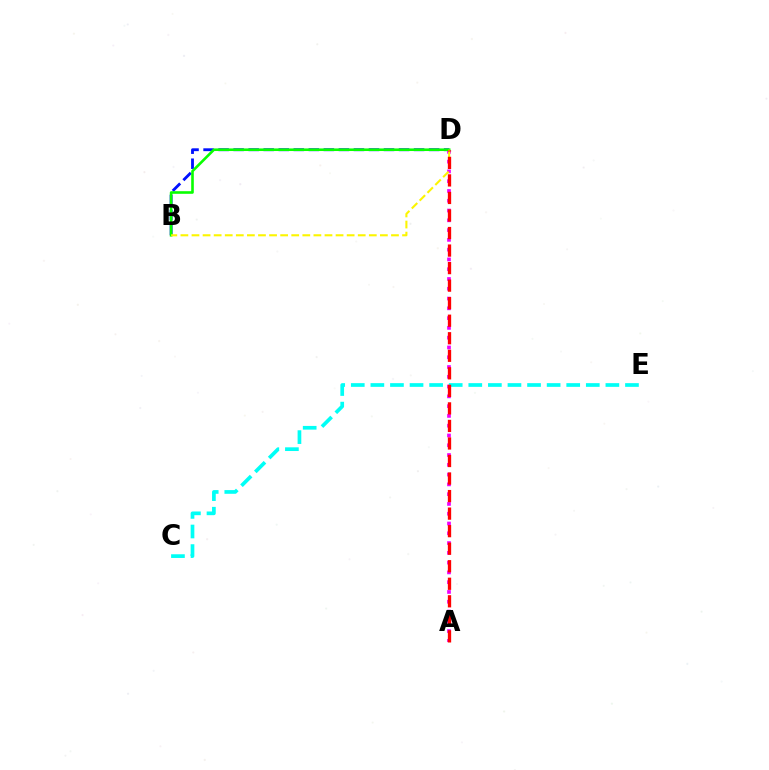{('B', 'D'): [{'color': '#0010ff', 'line_style': 'dashed', 'thickness': 2.04}, {'color': '#08ff00', 'line_style': 'solid', 'thickness': 1.89}, {'color': '#fcf500', 'line_style': 'dashed', 'thickness': 1.51}], ('A', 'D'): [{'color': '#ee00ff', 'line_style': 'dotted', 'thickness': 2.66}, {'color': '#ff0000', 'line_style': 'dashed', 'thickness': 2.38}], ('C', 'E'): [{'color': '#00fff6', 'line_style': 'dashed', 'thickness': 2.66}]}